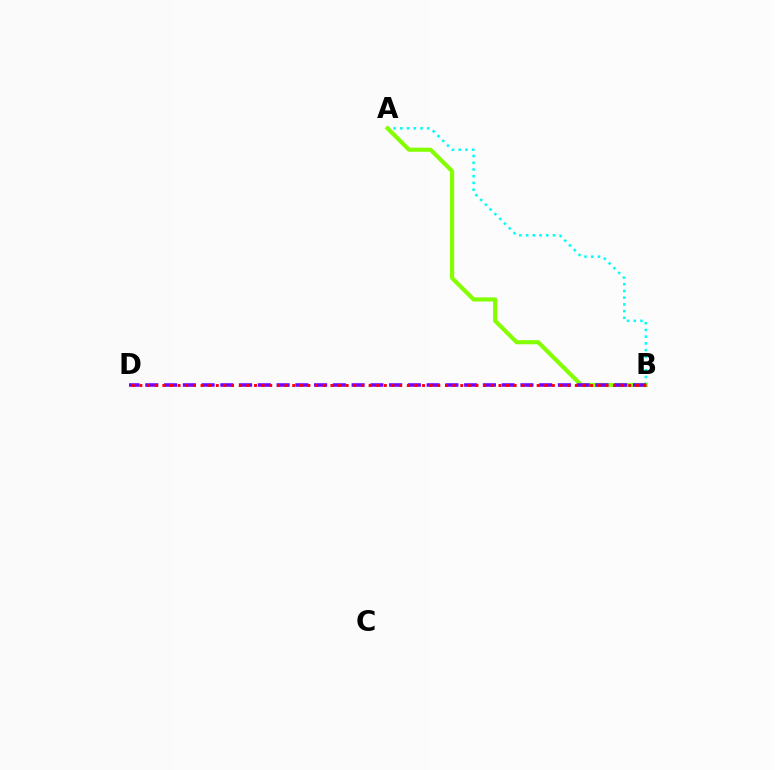{('A', 'B'): [{'color': '#00fff6', 'line_style': 'dotted', 'thickness': 1.83}, {'color': '#84ff00', 'line_style': 'solid', 'thickness': 2.98}], ('B', 'D'): [{'color': '#7200ff', 'line_style': 'dashed', 'thickness': 2.55}, {'color': '#ff0000', 'line_style': 'dotted', 'thickness': 2.08}]}